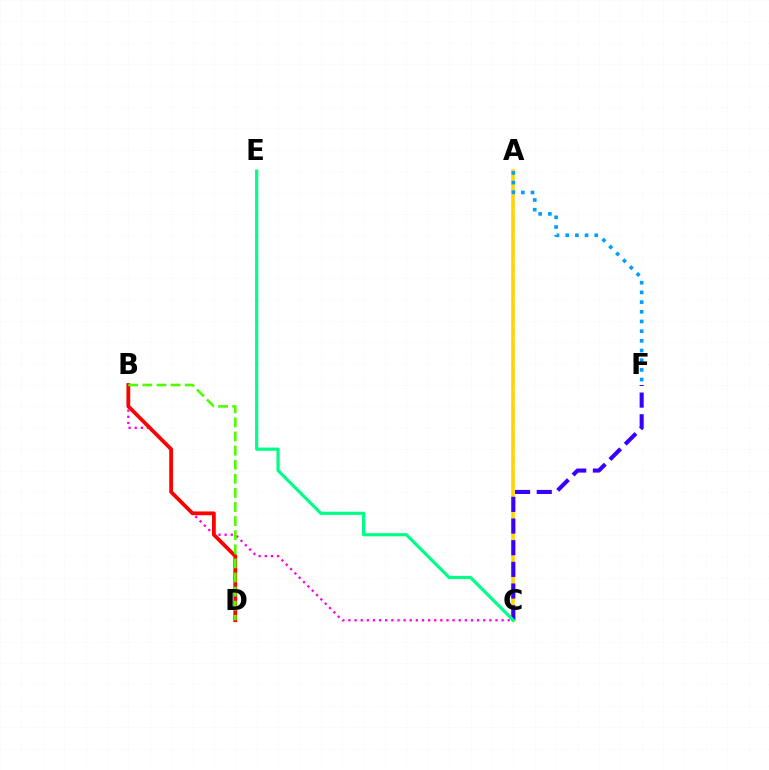{('A', 'C'): [{'color': '#ffd500', 'line_style': 'solid', 'thickness': 2.57}], ('A', 'F'): [{'color': '#009eff', 'line_style': 'dotted', 'thickness': 2.63}], ('B', 'C'): [{'color': '#ff00ed', 'line_style': 'dotted', 'thickness': 1.66}], ('C', 'F'): [{'color': '#3700ff', 'line_style': 'dashed', 'thickness': 2.94}], ('C', 'E'): [{'color': '#00ff86', 'line_style': 'solid', 'thickness': 2.3}], ('B', 'D'): [{'color': '#ff0000', 'line_style': 'solid', 'thickness': 2.71}, {'color': '#4fff00', 'line_style': 'dashed', 'thickness': 1.92}]}